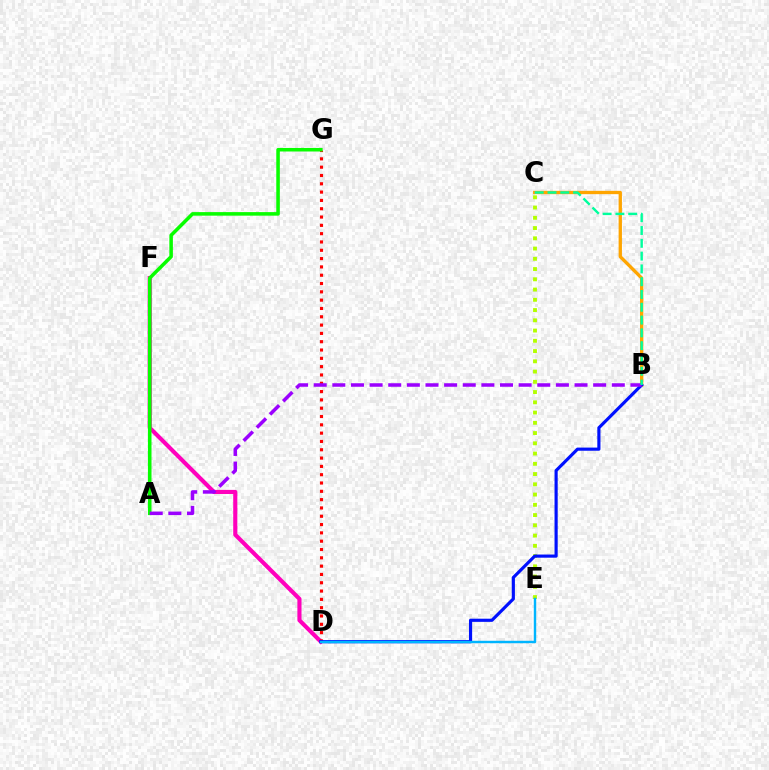{('D', 'F'): [{'color': '#ff00bd', 'line_style': 'solid', 'thickness': 2.97}], ('B', 'C'): [{'color': '#ffa500', 'line_style': 'solid', 'thickness': 2.39}, {'color': '#00ff9d', 'line_style': 'dashed', 'thickness': 1.74}], ('C', 'E'): [{'color': '#b3ff00', 'line_style': 'dotted', 'thickness': 2.78}], ('D', 'G'): [{'color': '#ff0000', 'line_style': 'dotted', 'thickness': 2.26}], ('B', 'D'): [{'color': '#0010ff', 'line_style': 'solid', 'thickness': 2.27}], ('A', 'G'): [{'color': '#08ff00', 'line_style': 'solid', 'thickness': 2.55}], ('D', 'E'): [{'color': '#00b5ff', 'line_style': 'solid', 'thickness': 1.74}], ('A', 'B'): [{'color': '#9b00ff', 'line_style': 'dashed', 'thickness': 2.53}]}